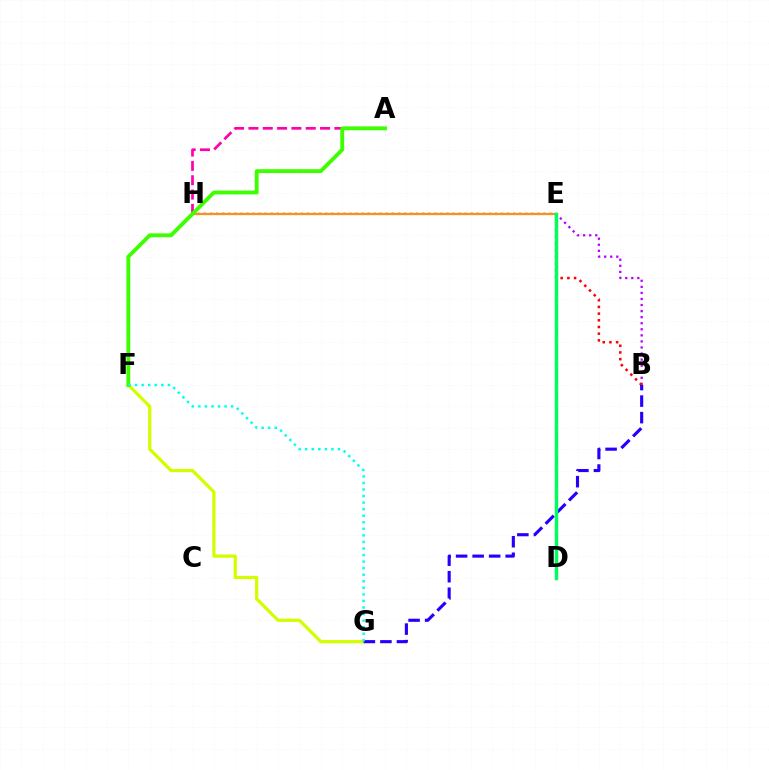{('E', 'H'): [{'color': '#0074ff', 'line_style': 'solid', 'thickness': 1.52}, {'color': '#ff9400', 'line_style': 'solid', 'thickness': 1.51}], ('B', 'H'): [{'color': '#b900ff', 'line_style': 'dotted', 'thickness': 1.65}], ('B', 'E'): [{'color': '#ff0000', 'line_style': 'dotted', 'thickness': 1.82}], ('F', 'G'): [{'color': '#d1ff00', 'line_style': 'solid', 'thickness': 2.34}, {'color': '#00fff6', 'line_style': 'dotted', 'thickness': 1.78}], ('B', 'G'): [{'color': '#2500ff', 'line_style': 'dashed', 'thickness': 2.25}], ('A', 'H'): [{'color': '#ff00ac', 'line_style': 'dashed', 'thickness': 1.95}], ('A', 'F'): [{'color': '#3dff00', 'line_style': 'solid', 'thickness': 2.77}], ('D', 'E'): [{'color': '#00ff5c', 'line_style': 'solid', 'thickness': 2.47}]}